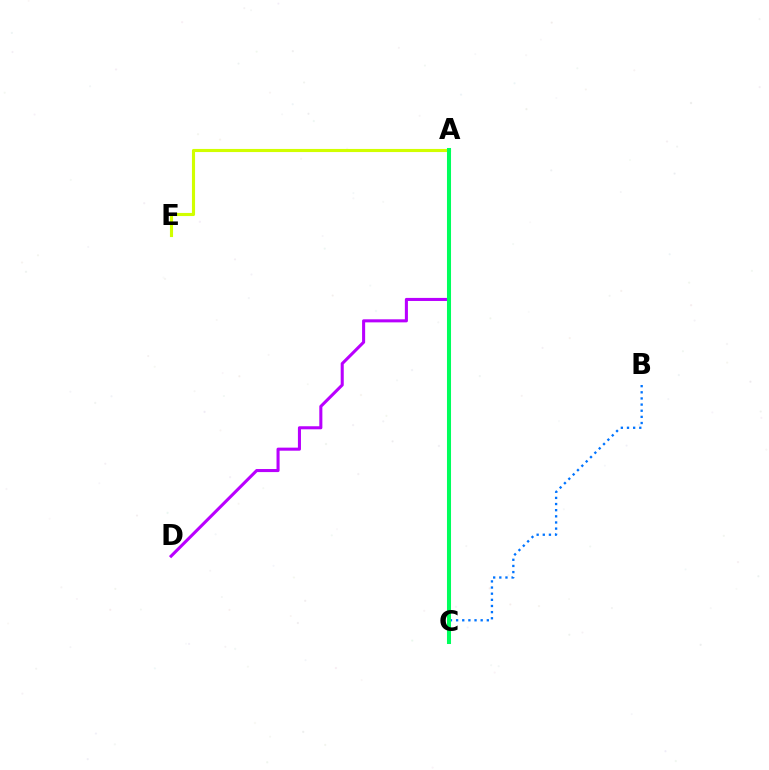{('B', 'C'): [{'color': '#0074ff', 'line_style': 'dotted', 'thickness': 1.67}], ('A', 'E'): [{'color': '#d1ff00', 'line_style': 'solid', 'thickness': 2.24}], ('A', 'D'): [{'color': '#b900ff', 'line_style': 'solid', 'thickness': 2.2}], ('A', 'C'): [{'color': '#ff0000', 'line_style': 'solid', 'thickness': 2.85}, {'color': '#00ff5c', 'line_style': 'solid', 'thickness': 2.91}]}